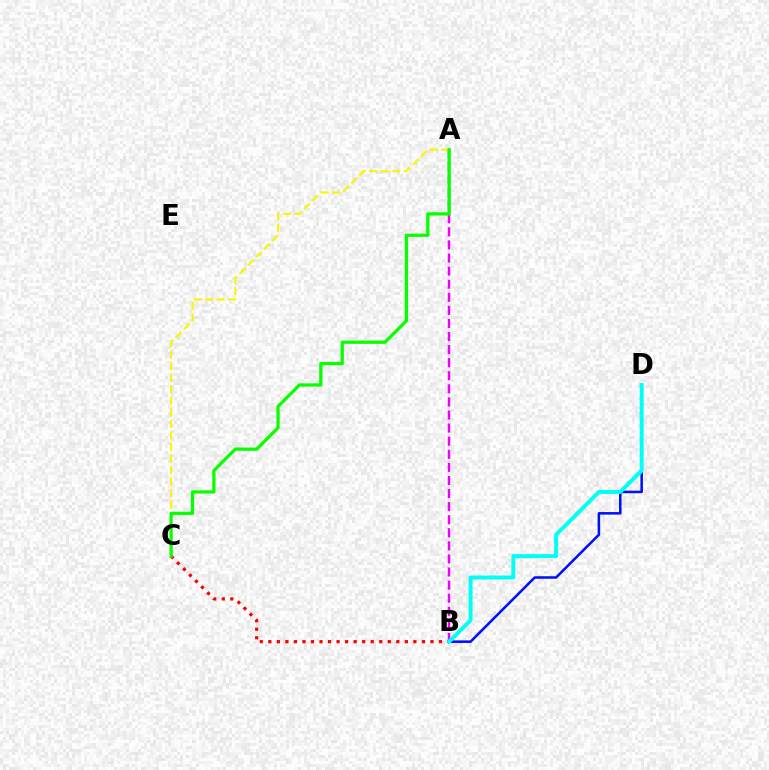{('A', 'B'): [{'color': '#ee00ff', 'line_style': 'dashed', 'thickness': 1.78}], ('A', 'C'): [{'color': '#fcf500', 'line_style': 'dashed', 'thickness': 1.57}, {'color': '#08ff00', 'line_style': 'solid', 'thickness': 2.35}], ('B', 'D'): [{'color': '#0010ff', 'line_style': 'solid', 'thickness': 1.83}, {'color': '#00fff6', 'line_style': 'solid', 'thickness': 2.85}], ('B', 'C'): [{'color': '#ff0000', 'line_style': 'dotted', 'thickness': 2.32}]}